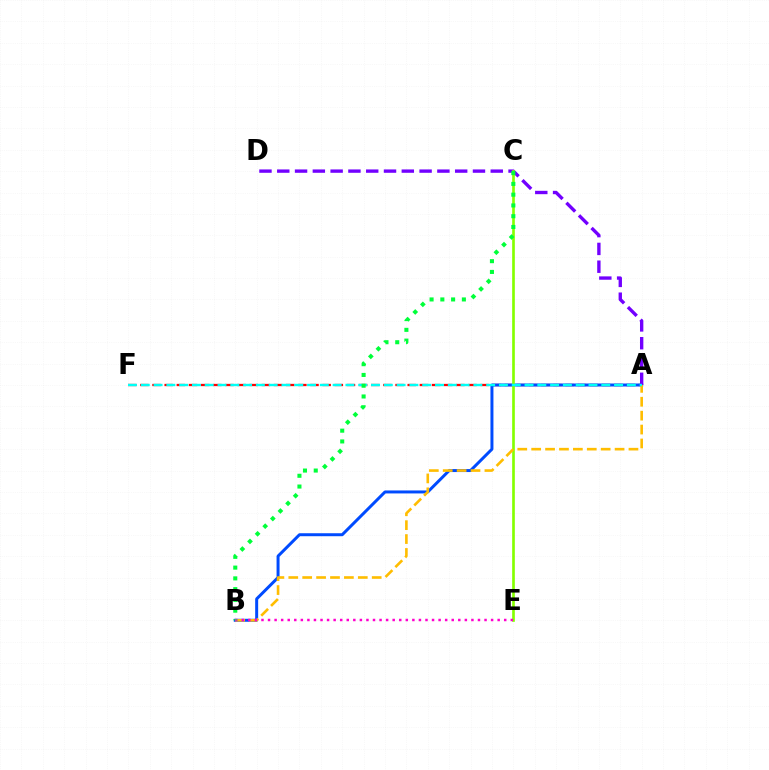{('A', 'F'): [{'color': '#ff0000', 'line_style': 'dashed', 'thickness': 1.65}, {'color': '#00fff6', 'line_style': 'dashed', 'thickness': 1.74}], ('A', 'B'): [{'color': '#004bff', 'line_style': 'solid', 'thickness': 2.15}, {'color': '#ffbd00', 'line_style': 'dashed', 'thickness': 1.89}], ('A', 'D'): [{'color': '#7200ff', 'line_style': 'dashed', 'thickness': 2.42}], ('C', 'E'): [{'color': '#84ff00', 'line_style': 'solid', 'thickness': 1.92}], ('B', 'E'): [{'color': '#ff00cf', 'line_style': 'dotted', 'thickness': 1.78}], ('B', 'C'): [{'color': '#00ff39', 'line_style': 'dotted', 'thickness': 2.92}]}